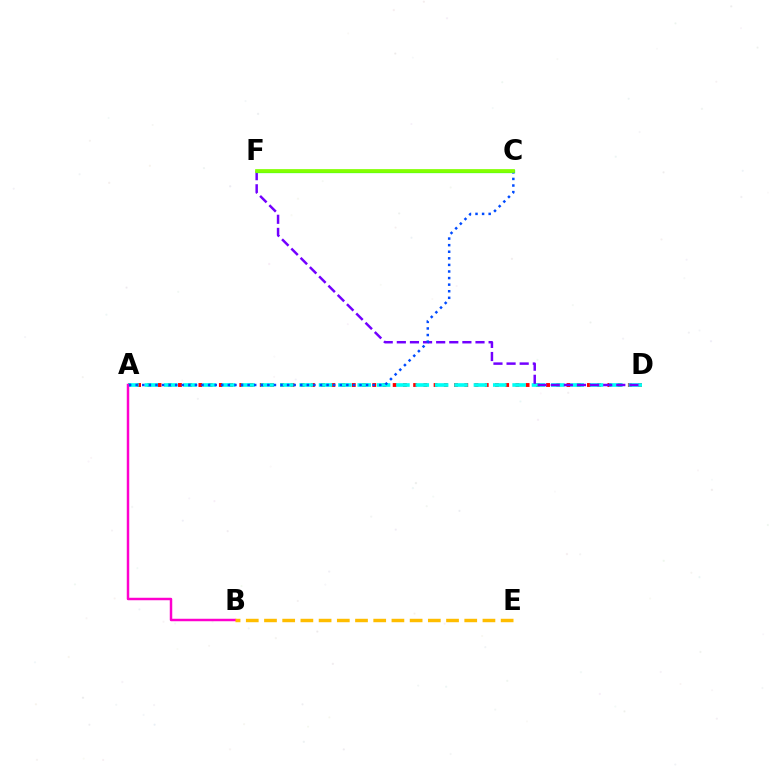{('A', 'D'): [{'color': '#ff0000', 'line_style': 'dotted', 'thickness': 2.78}, {'color': '#00fff6', 'line_style': 'dashed', 'thickness': 2.63}], ('D', 'F'): [{'color': '#7200ff', 'line_style': 'dashed', 'thickness': 1.78}], ('C', 'F'): [{'color': '#00ff39', 'line_style': 'solid', 'thickness': 2.33}, {'color': '#84ff00', 'line_style': 'solid', 'thickness': 2.65}], ('A', 'B'): [{'color': '#ff00cf', 'line_style': 'solid', 'thickness': 1.78}], ('A', 'C'): [{'color': '#004bff', 'line_style': 'dotted', 'thickness': 1.79}], ('B', 'E'): [{'color': '#ffbd00', 'line_style': 'dashed', 'thickness': 2.47}]}